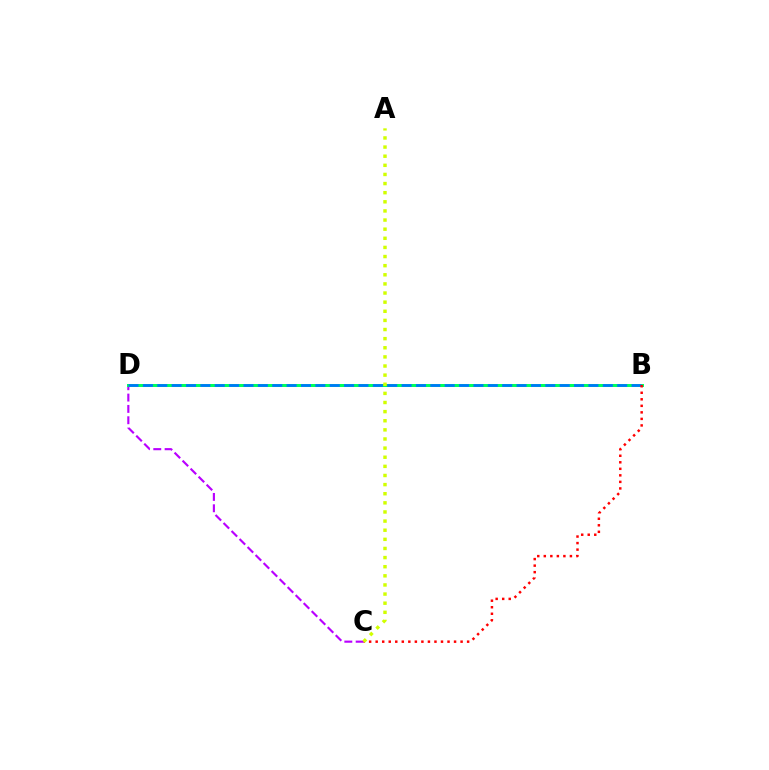{('C', 'D'): [{'color': '#b900ff', 'line_style': 'dashed', 'thickness': 1.54}], ('B', 'D'): [{'color': '#00ff5c', 'line_style': 'solid', 'thickness': 2.16}, {'color': '#0074ff', 'line_style': 'dashed', 'thickness': 1.95}], ('B', 'C'): [{'color': '#ff0000', 'line_style': 'dotted', 'thickness': 1.77}], ('A', 'C'): [{'color': '#d1ff00', 'line_style': 'dotted', 'thickness': 2.48}]}